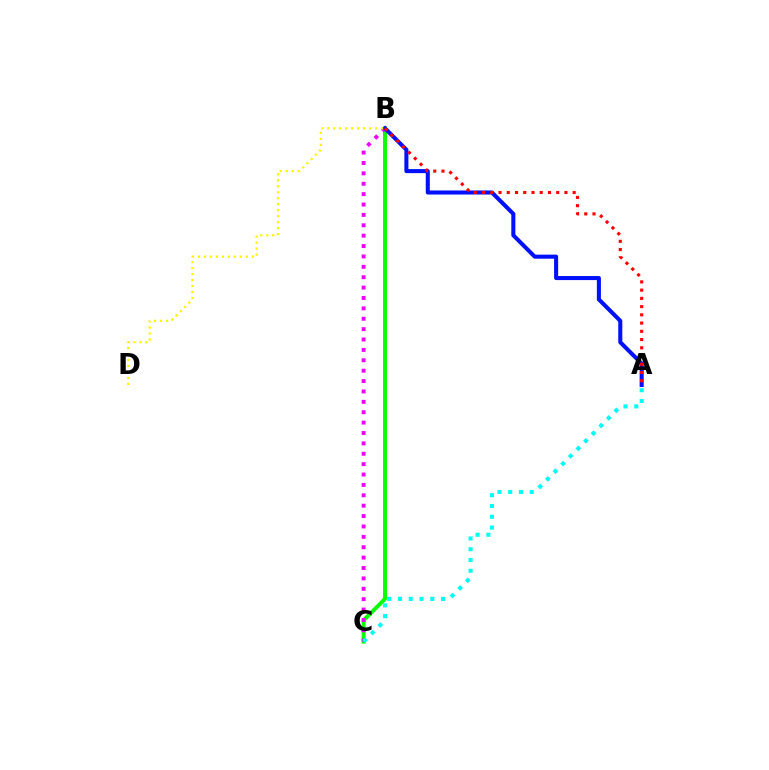{('B', 'C'): [{'color': '#08ff00', 'line_style': 'solid', 'thickness': 2.82}, {'color': '#ee00ff', 'line_style': 'dotted', 'thickness': 2.82}], ('A', 'B'): [{'color': '#0010ff', 'line_style': 'solid', 'thickness': 2.92}, {'color': '#ff0000', 'line_style': 'dotted', 'thickness': 2.24}], ('B', 'D'): [{'color': '#fcf500', 'line_style': 'dotted', 'thickness': 1.62}], ('A', 'C'): [{'color': '#00fff6', 'line_style': 'dotted', 'thickness': 2.93}]}